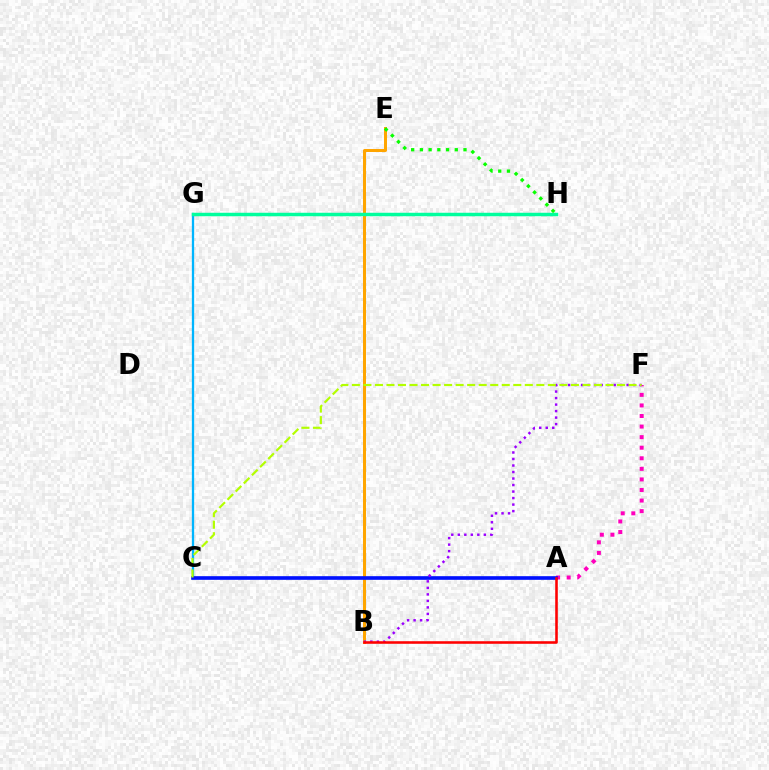{('C', 'G'): [{'color': '#00b5ff', 'line_style': 'solid', 'thickness': 1.65}], ('B', 'E'): [{'color': '#ffa500', 'line_style': 'solid', 'thickness': 2.17}], ('A', 'F'): [{'color': '#ff00bd', 'line_style': 'dotted', 'thickness': 2.87}], ('A', 'C'): [{'color': '#0010ff', 'line_style': 'solid', 'thickness': 2.63}], ('B', 'F'): [{'color': '#9b00ff', 'line_style': 'dotted', 'thickness': 1.77}], ('C', 'F'): [{'color': '#b3ff00', 'line_style': 'dashed', 'thickness': 1.57}], ('G', 'H'): [{'color': '#00ff9d', 'line_style': 'solid', 'thickness': 2.5}], ('A', 'B'): [{'color': '#ff0000', 'line_style': 'solid', 'thickness': 1.85}], ('E', 'H'): [{'color': '#08ff00', 'line_style': 'dotted', 'thickness': 2.37}]}